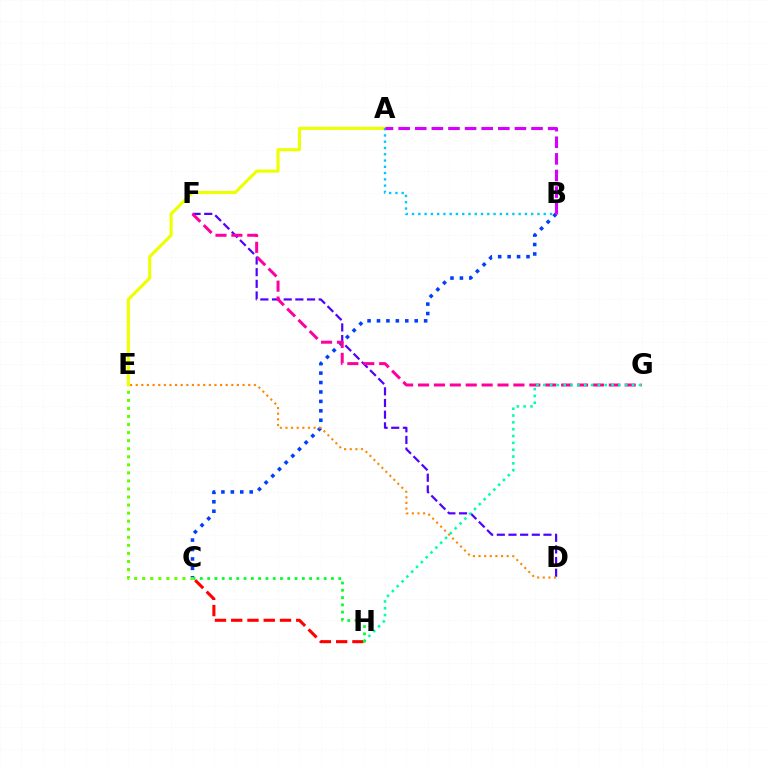{('C', 'H'): [{'color': '#ff0000', 'line_style': 'dashed', 'thickness': 2.21}, {'color': '#00ff27', 'line_style': 'dotted', 'thickness': 1.98}], ('B', 'C'): [{'color': '#003fff', 'line_style': 'dotted', 'thickness': 2.56}], ('D', 'F'): [{'color': '#4f00ff', 'line_style': 'dashed', 'thickness': 1.58}], ('C', 'E'): [{'color': '#66ff00', 'line_style': 'dotted', 'thickness': 2.19}], ('F', 'G'): [{'color': '#ff00a0', 'line_style': 'dashed', 'thickness': 2.16}], ('A', 'E'): [{'color': '#eeff00', 'line_style': 'solid', 'thickness': 2.25}], ('A', 'B'): [{'color': '#00c7ff', 'line_style': 'dotted', 'thickness': 1.7}, {'color': '#d600ff', 'line_style': 'dashed', 'thickness': 2.26}], ('G', 'H'): [{'color': '#00ffaf', 'line_style': 'dotted', 'thickness': 1.86}], ('D', 'E'): [{'color': '#ff8800', 'line_style': 'dotted', 'thickness': 1.53}]}